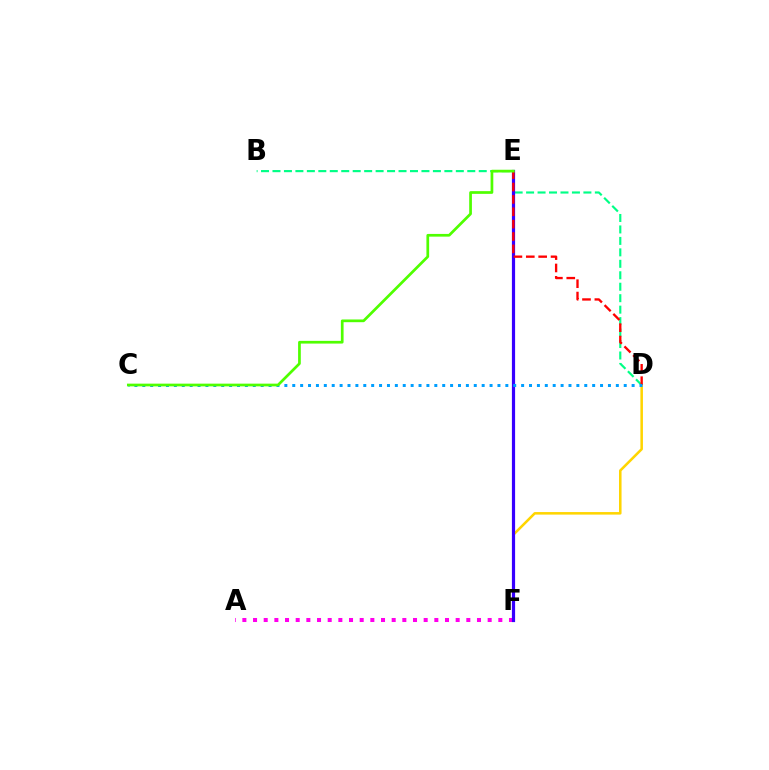{('B', 'D'): [{'color': '#00ff86', 'line_style': 'dashed', 'thickness': 1.56}], ('D', 'F'): [{'color': '#ffd500', 'line_style': 'solid', 'thickness': 1.83}], ('A', 'F'): [{'color': '#ff00ed', 'line_style': 'dotted', 'thickness': 2.9}], ('E', 'F'): [{'color': '#3700ff', 'line_style': 'solid', 'thickness': 2.3}], ('D', 'E'): [{'color': '#ff0000', 'line_style': 'dashed', 'thickness': 1.68}], ('C', 'D'): [{'color': '#009eff', 'line_style': 'dotted', 'thickness': 2.14}], ('C', 'E'): [{'color': '#4fff00', 'line_style': 'solid', 'thickness': 1.95}]}